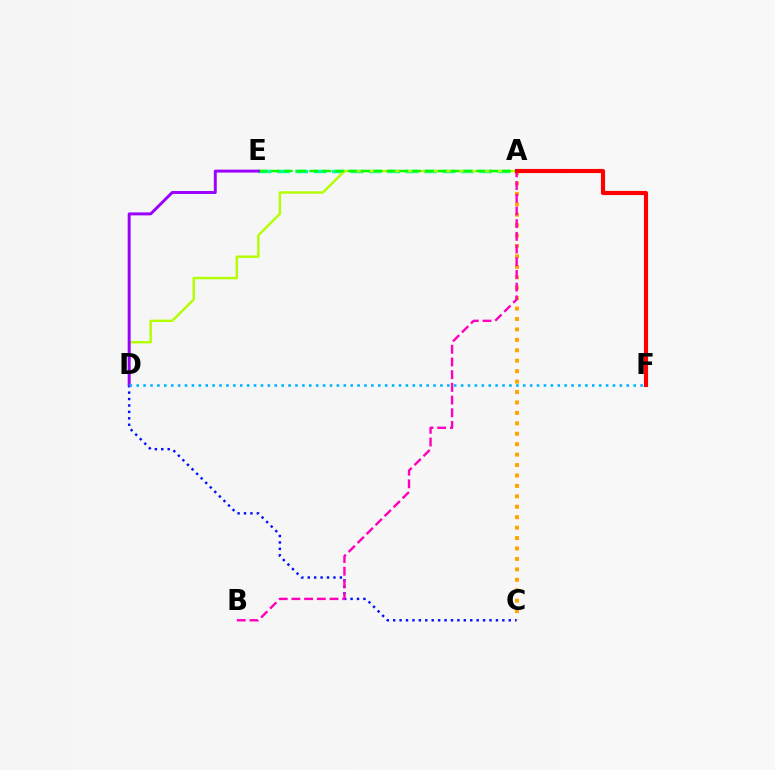{('A', 'E'): [{'color': '#00ff9d', 'line_style': 'dashed', 'thickness': 2.5}, {'color': '#08ff00', 'line_style': 'dashed', 'thickness': 1.74}], ('A', 'D'): [{'color': '#b3ff00', 'line_style': 'solid', 'thickness': 1.74}], ('A', 'C'): [{'color': '#ffa500', 'line_style': 'dotted', 'thickness': 2.83}], ('C', 'D'): [{'color': '#0010ff', 'line_style': 'dotted', 'thickness': 1.75}], ('A', 'B'): [{'color': '#ff00bd', 'line_style': 'dashed', 'thickness': 1.72}], ('D', 'E'): [{'color': '#9b00ff', 'line_style': 'solid', 'thickness': 2.12}], ('A', 'F'): [{'color': '#ff0000', 'line_style': 'solid', 'thickness': 2.98}], ('D', 'F'): [{'color': '#00b5ff', 'line_style': 'dotted', 'thickness': 1.88}]}